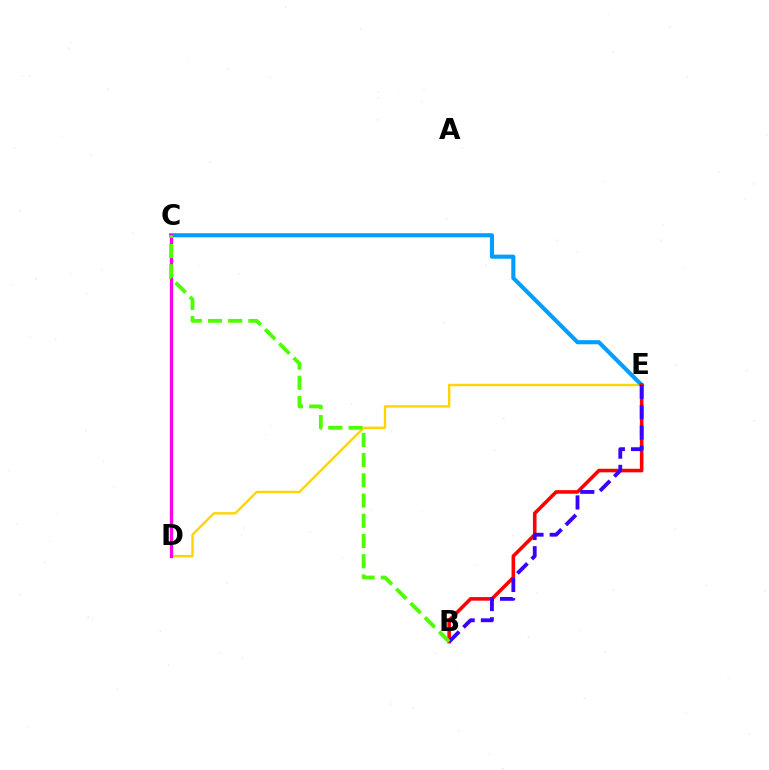{('D', 'E'): [{'color': '#ffd500', 'line_style': 'solid', 'thickness': 1.72}], ('C', 'D'): [{'color': '#00ff86', 'line_style': 'solid', 'thickness': 2.21}, {'color': '#ff00ed', 'line_style': 'solid', 'thickness': 2.33}], ('C', 'E'): [{'color': '#009eff', 'line_style': 'solid', 'thickness': 2.96}], ('B', 'E'): [{'color': '#ff0000', 'line_style': 'solid', 'thickness': 2.58}, {'color': '#3700ff', 'line_style': 'dashed', 'thickness': 2.75}], ('B', 'C'): [{'color': '#4fff00', 'line_style': 'dashed', 'thickness': 2.75}]}